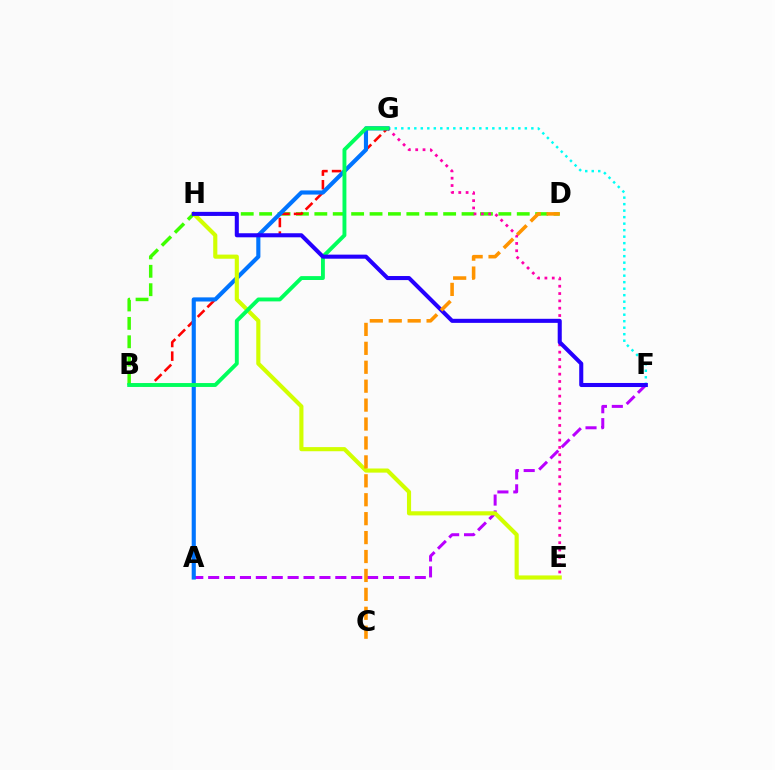{('F', 'G'): [{'color': '#00fff6', 'line_style': 'dotted', 'thickness': 1.77}], ('B', 'D'): [{'color': '#3dff00', 'line_style': 'dashed', 'thickness': 2.5}], ('E', 'G'): [{'color': '#ff00ac', 'line_style': 'dotted', 'thickness': 1.99}], ('A', 'F'): [{'color': '#b900ff', 'line_style': 'dashed', 'thickness': 2.16}], ('B', 'G'): [{'color': '#ff0000', 'line_style': 'dashed', 'thickness': 1.85}, {'color': '#00ff5c', 'line_style': 'solid', 'thickness': 2.8}], ('A', 'G'): [{'color': '#0074ff', 'line_style': 'solid', 'thickness': 2.97}], ('E', 'H'): [{'color': '#d1ff00', 'line_style': 'solid', 'thickness': 2.97}], ('F', 'H'): [{'color': '#2500ff', 'line_style': 'solid', 'thickness': 2.93}], ('C', 'D'): [{'color': '#ff9400', 'line_style': 'dashed', 'thickness': 2.57}]}